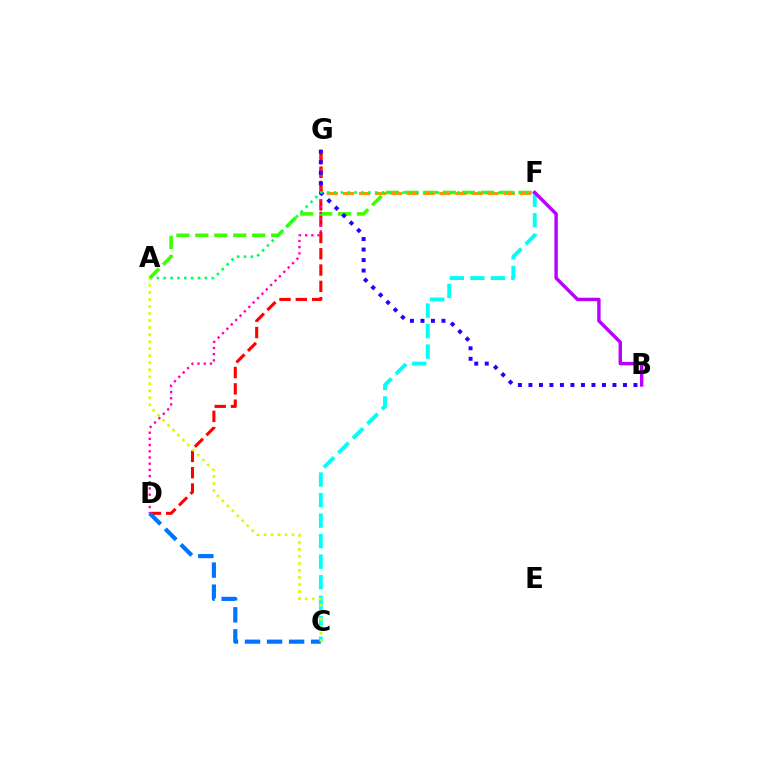{('A', 'F'): [{'color': '#3dff00', 'line_style': 'dashed', 'thickness': 2.57}, {'color': '#00ff5c', 'line_style': 'dotted', 'thickness': 1.86}], ('F', 'G'): [{'color': '#ff9400', 'line_style': 'dashed', 'thickness': 2.18}], ('D', 'G'): [{'color': '#ff0000', 'line_style': 'dashed', 'thickness': 2.21}, {'color': '#ff00ac', 'line_style': 'dotted', 'thickness': 1.68}], ('C', 'F'): [{'color': '#00fff6', 'line_style': 'dashed', 'thickness': 2.79}], ('C', 'D'): [{'color': '#0074ff', 'line_style': 'dashed', 'thickness': 2.99}], ('B', 'G'): [{'color': '#2500ff', 'line_style': 'dotted', 'thickness': 2.85}], ('B', 'F'): [{'color': '#b900ff', 'line_style': 'solid', 'thickness': 2.46}], ('A', 'C'): [{'color': '#d1ff00', 'line_style': 'dotted', 'thickness': 1.91}]}